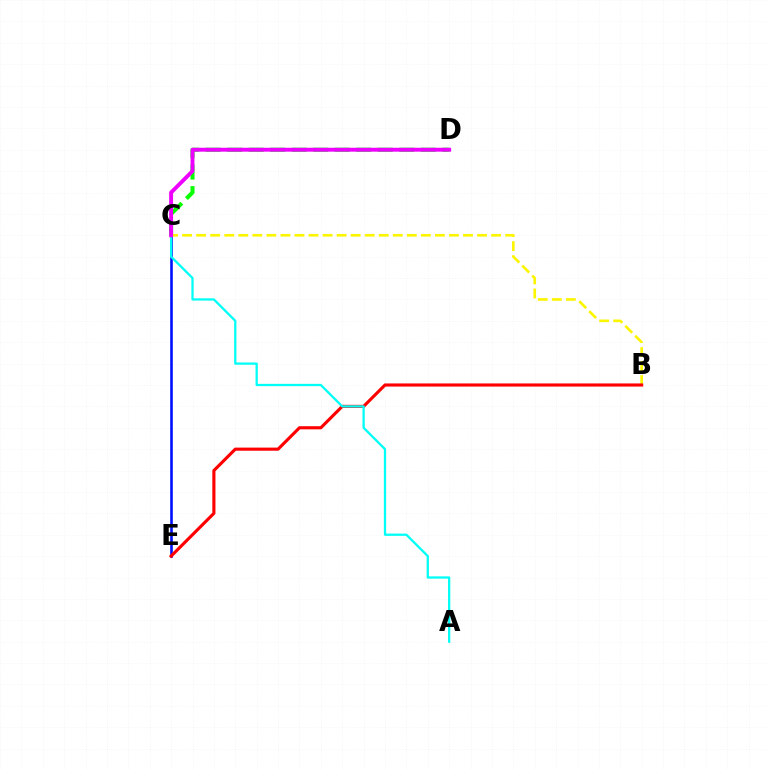{('C', 'D'): [{'color': '#08ff00', 'line_style': 'dashed', 'thickness': 2.92}, {'color': '#ee00ff', 'line_style': 'solid', 'thickness': 2.8}], ('C', 'E'): [{'color': '#0010ff', 'line_style': 'solid', 'thickness': 1.88}], ('B', 'C'): [{'color': '#fcf500', 'line_style': 'dashed', 'thickness': 1.91}], ('B', 'E'): [{'color': '#ff0000', 'line_style': 'solid', 'thickness': 2.25}], ('A', 'C'): [{'color': '#00fff6', 'line_style': 'solid', 'thickness': 1.64}]}